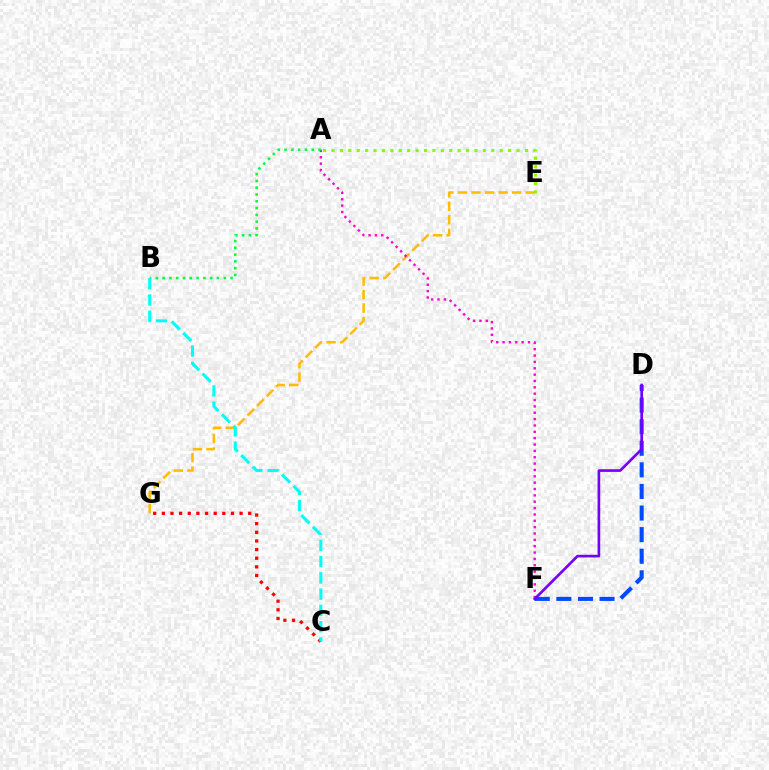{('C', 'G'): [{'color': '#ff0000', 'line_style': 'dotted', 'thickness': 2.35}], ('E', 'G'): [{'color': '#ffbd00', 'line_style': 'dashed', 'thickness': 1.84}], ('A', 'E'): [{'color': '#84ff00', 'line_style': 'dotted', 'thickness': 2.29}], ('D', 'F'): [{'color': '#004bff', 'line_style': 'dashed', 'thickness': 2.93}, {'color': '#7200ff', 'line_style': 'solid', 'thickness': 1.91}], ('A', 'F'): [{'color': '#ff00cf', 'line_style': 'dotted', 'thickness': 1.73}], ('A', 'B'): [{'color': '#00ff39', 'line_style': 'dotted', 'thickness': 1.85}], ('B', 'C'): [{'color': '#00fff6', 'line_style': 'dashed', 'thickness': 2.21}]}